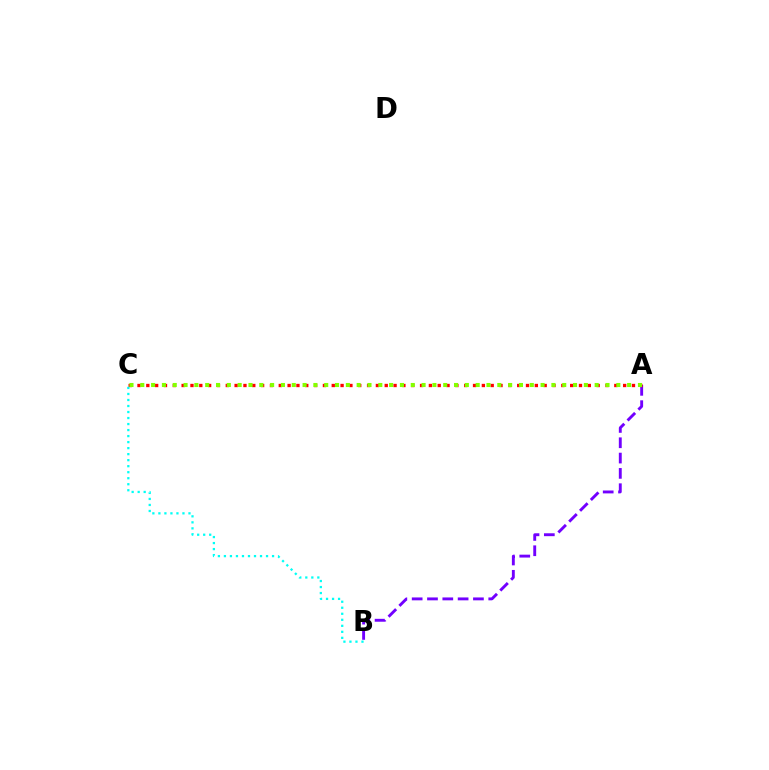{('A', 'B'): [{'color': '#7200ff', 'line_style': 'dashed', 'thickness': 2.08}], ('A', 'C'): [{'color': '#ff0000', 'line_style': 'dotted', 'thickness': 2.4}, {'color': '#84ff00', 'line_style': 'dotted', 'thickness': 2.94}], ('B', 'C'): [{'color': '#00fff6', 'line_style': 'dotted', 'thickness': 1.63}]}